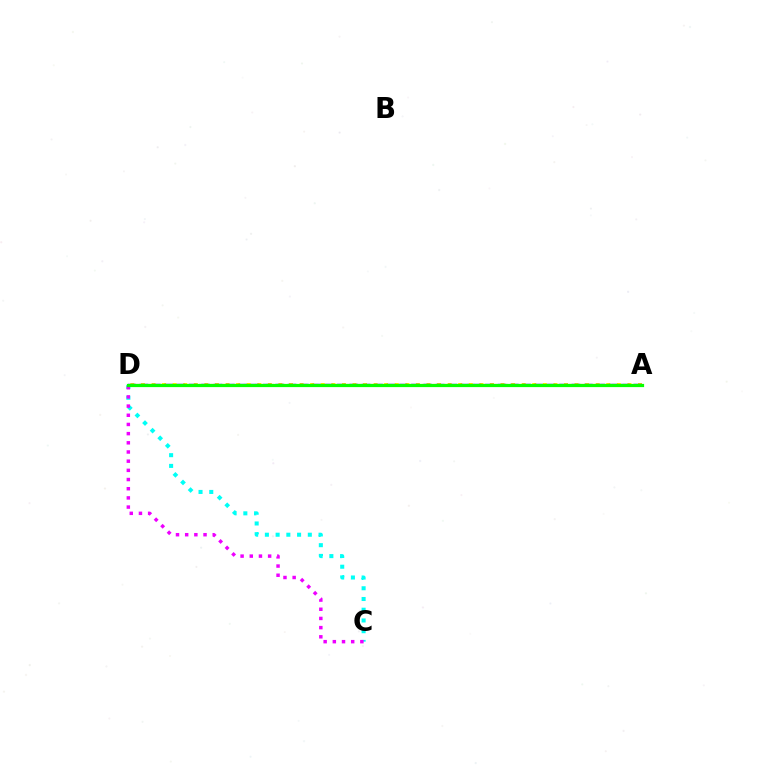{('A', 'D'): [{'color': '#fcf500', 'line_style': 'dotted', 'thickness': 2.87}, {'color': '#ff0000', 'line_style': 'dashed', 'thickness': 1.52}, {'color': '#0010ff', 'line_style': 'dashed', 'thickness': 1.68}, {'color': '#08ff00', 'line_style': 'solid', 'thickness': 2.31}], ('C', 'D'): [{'color': '#00fff6', 'line_style': 'dotted', 'thickness': 2.92}, {'color': '#ee00ff', 'line_style': 'dotted', 'thickness': 2.49}]}